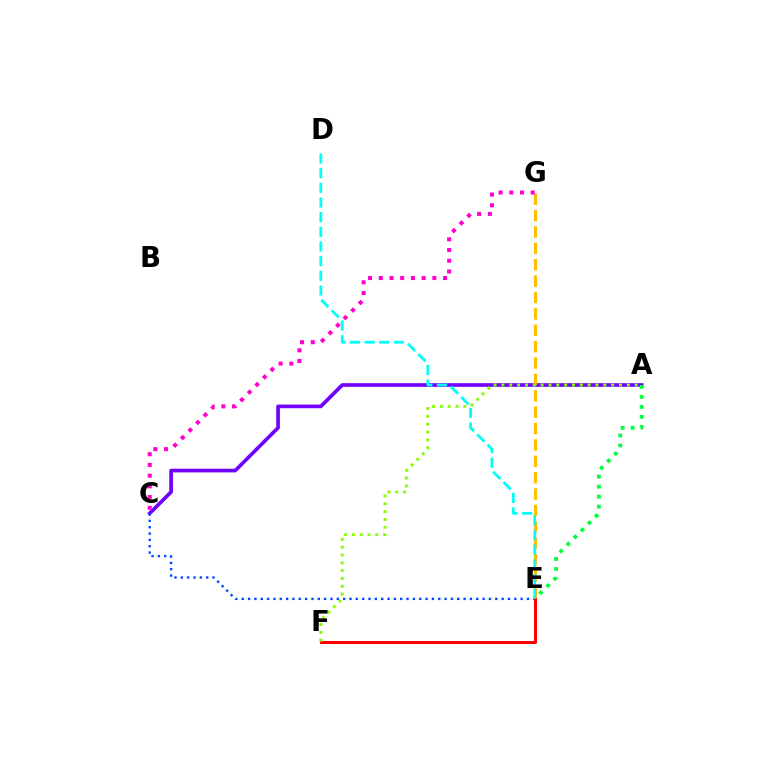{('A', 'C'): [{'color': '#7200ff', 'line_style': 'solid', 'thickness': 2.65}], ('A', 'E'): [{'color': '#00ff39', 'line_style': 'dotted', 'thickness': 2.72}], ('C', 'E'): [{'color': '#004bff', 'line_style': 'dotted', 'thickness': 1.72}], ('E', 'F'): [{'color': '#ff0000', 'line_style': 'solid', 'thickness': 2.16}], ('E', 'G'): [{'color': '#ffbd00', 'line_style': 'dashed', 'thickness': 2.23}], ('A', 'F'): [{'color': '#84ff00', 'line_style': 'dotted', 'thickness': 2.13}], ('C', 'G'): [{'color': '#ff00cf', 'line_style': 'dotted', 'thickness': 2.91}], ('D', 'E'): [{'color': '#00fff6', 'line_style': 'dashed', 'thickness': 1.99}]}